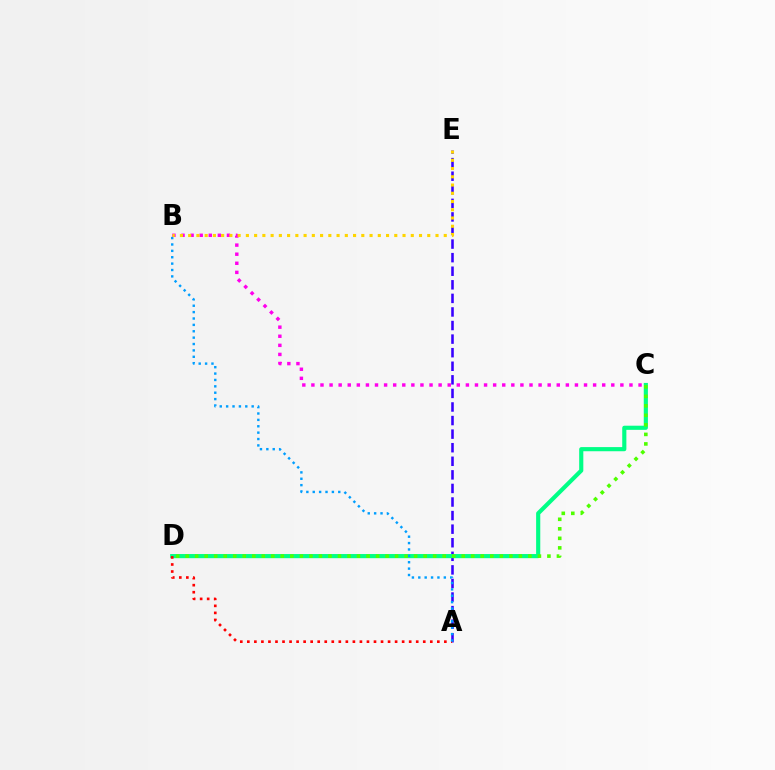{('A', 'E'): [{'color': '#3700ff', 'line_style': 'dashed', 'thickness': 1.84}], ('C', 'D'): [{'color': '#00ff86', 'line_style': 'solid', 'thickness': 2.98}, {'color': '#4fff00', 'line_style': 'dotted', 'thickness': 2.59}], ('A', 'D'): [{'color': '#ff0000', 'line_style': 'dotted', 'thickness': 1.91}], ('A', 'B'): [{'color': '#009eff', 'line_style': 'dotted', 'thickness': 1.73}], ('B', 'C'): [{'color': '#ff00ed', 'line_style': 'dotted', 'thickness': 2.47}], ('B', 'E'): [{'color': '#ffd500', 'line_style': 'dotted', 'thickness': 2.24}]}